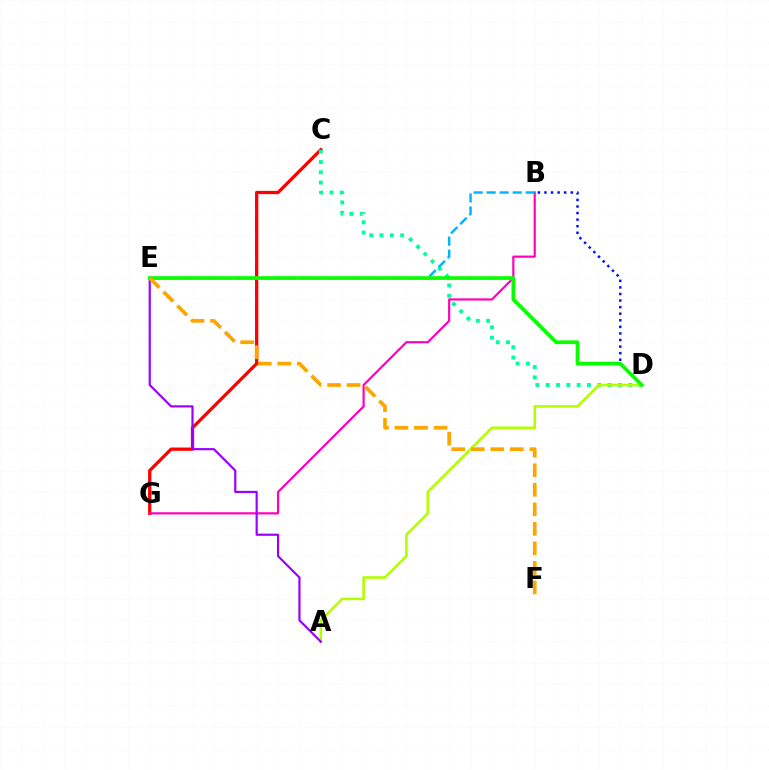{('C', 'G'): [{'color': '#ff0000', 'line_style': 'solid', 'thickness': 2.36}], ('C', 'D'): [{'color': '#00ff9d', 'line_style': 'dotted', 'thickness': 2.8}], ('A', 'D'): [{'color': '#b3ff00', 'line_style': 'solid', 'thickness': 1.89}], ('B', 'G'): [{'color': '#ff00bd', 'line_style': 'solid', 'thickness': 1.57}], ('B', 'D'): [{'color': '#0010ff', 'line_style': 'dotted', 'thickness': 1.79}], ('B', 'E'): [{'color': '#00b5ff', 'line_style': 'dashed', 'thickness': 1.77}], ('A', 'E'): [{'color': '#9b00ff', 'line_style': 'solid', 'thickness': 1.57}], ('D', 'E'): [{'color': '#08ff00', 'line_style': 'solid', 'thickness': 2.67}], ('E', 'F'): [{'color': '#ffa500', 'line_style': 'dashed', 'thickness': 2.65}]}